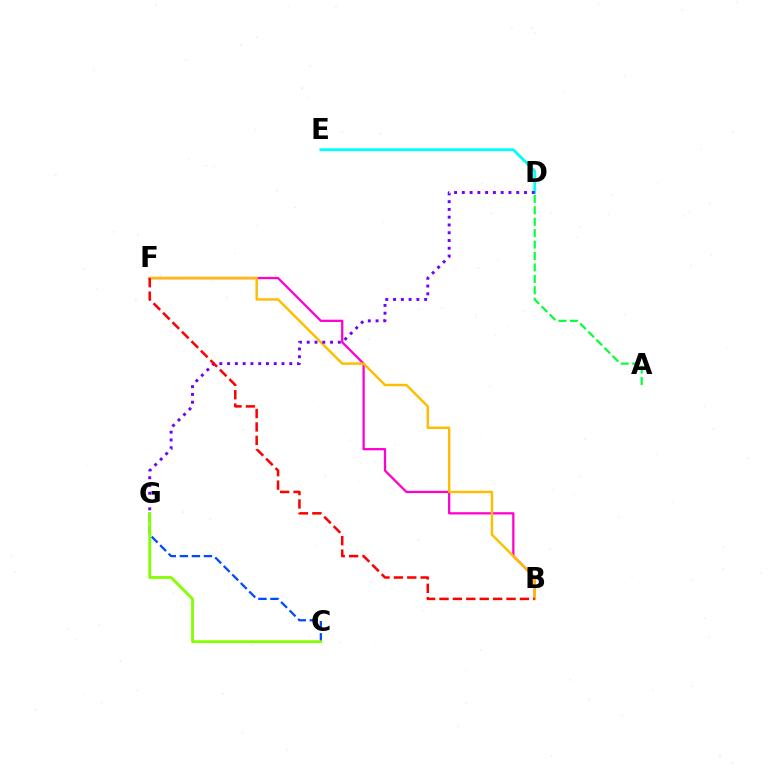{('A', 'D'): [{'color': '#00ff39', 'line_style': 'dashed', 'thickness': 1.55}], ('C', 'G'): [{'color': '#004bff', 'line_style': 'dashed', 'thickness': 1.64}, {'color': '#84ff00', 'line_style': 'solid', 'thickness': 2.04}], ('D', 'E'): [{'color': '#00fff6', 'line_style': 'solid', 'thickness': 2.04}], ('B', 'F'): [{'color': '#ff00cf', 'line_style': 'solid', 'thickness': 1.63}, {'color': '#ffbd00', 'line_style': 'solid', 'thickness': 1.76}, {'color': '#ff0000', 'line_style': 'dashed', 'thickness': 1.82}], ('D', 'G'): [{'color': '#7200ff', 'line_style': 'dotted', 'thickness': 2.11}]}